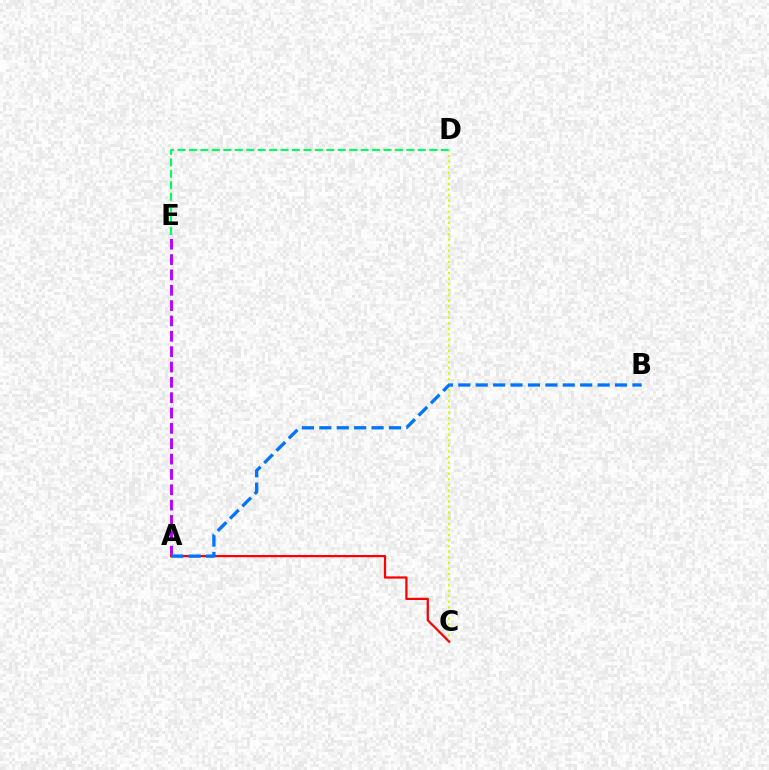{('C', 'D'): [{'color': '#d1ff00', 'line_style': 'dotted', 'thickness': 1.51}], ('A', 'E'): [{'color': '#b900ff', 'line_style': 'dashed', 'thickness': 2.08}], ('D', 'E'): [{'color': '#00ff5c', 'line_style': 'dashed', 'thickness': 1.55}], ('A', 'C'): [{'color': '#ff0000', 'line_style': 'solid', 'thickness': 1.61}], ('A', 'B'): [{'color': '#0074ff', 'line_style': 'dashed', 'thickness': 2.37}]}